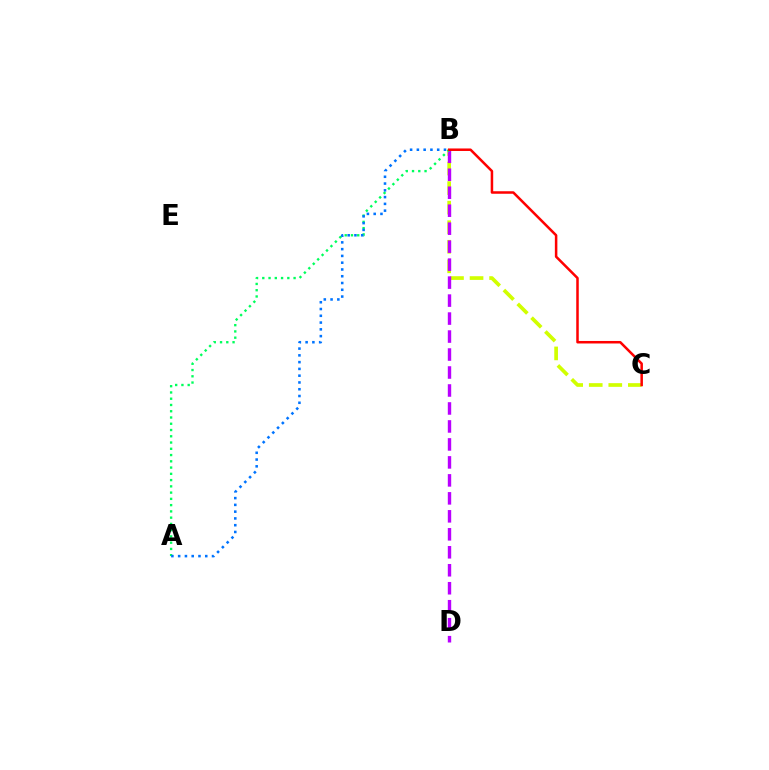{('B', 'C'): [{'color': '#d1ff00', 'line_style': 'dashed', 'thickness': 2.66}, {'color': '#ff0000', 'line_style': 'solid', 'thickness': 1.81}], ('B', 'D'): [{'color': '#b900ff', 'line_style': 'dashed', 'thickness': 2.44}], ('A', 'B'): [{'color': '#00ff5c', 'line_style': 'dotted', 'thickness': 1.7}, {'color': '#0074ff', 'line_style': 'dotted', 'thickness': 1.84}]}